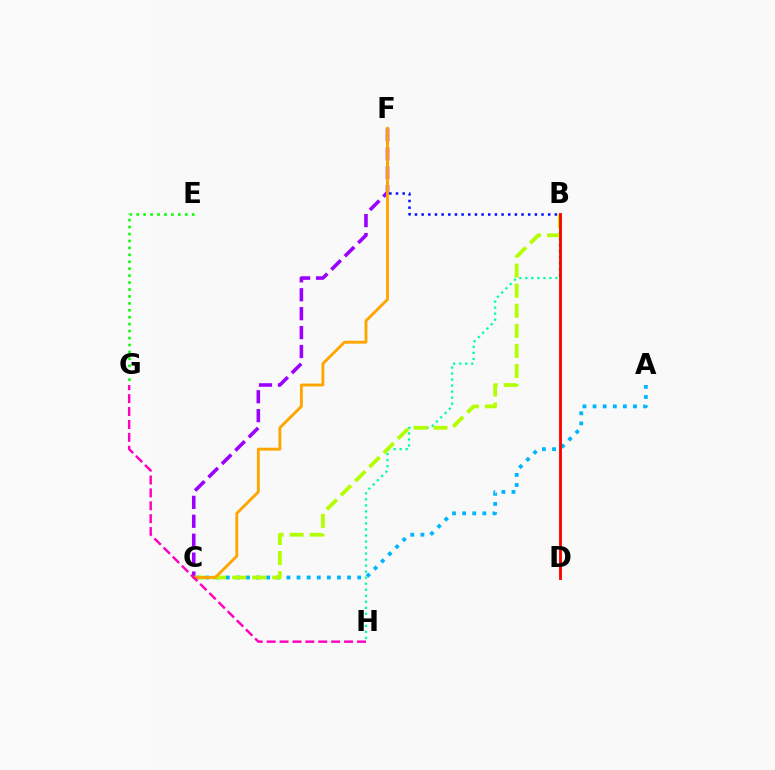{('A', 'C'): [{'color': '#00b5ff', 'line_style': 'dotted', 'thickness': 2.75}], ('C', 'F'): [{'color': '#9b00ff', 'line_style': 'dashed', 'thickness': 2.57}, {'color': '#ffa500', 'line_style': 'solid', 'thickness': 2.07}], ('B', 'F'): [{'color': '#0010ff', 'line_style': 'dotted', 'thickness': 1.81}], ('E', 'G'): [{'color': '#08ff00', 'line_style': 'dotted', 'thickness': 1.88}], ('B', 'H'): [{'color': '#00ff9d', 'line_style': 'dotted', 'thickness': 1.64}], ('B', 'C'): [{'color': '#b3ff00', 'line_style': 'dashed', 'thickness': 2.72}], ('G', 'H'): [{'color': '#ff00bd', 'line_style': 'dashed', 'thickness': 1.75}], ('B', 'D'): [{'color': '#ff0000', 'line_style': 'solid', 'thickness': 2.05}]}